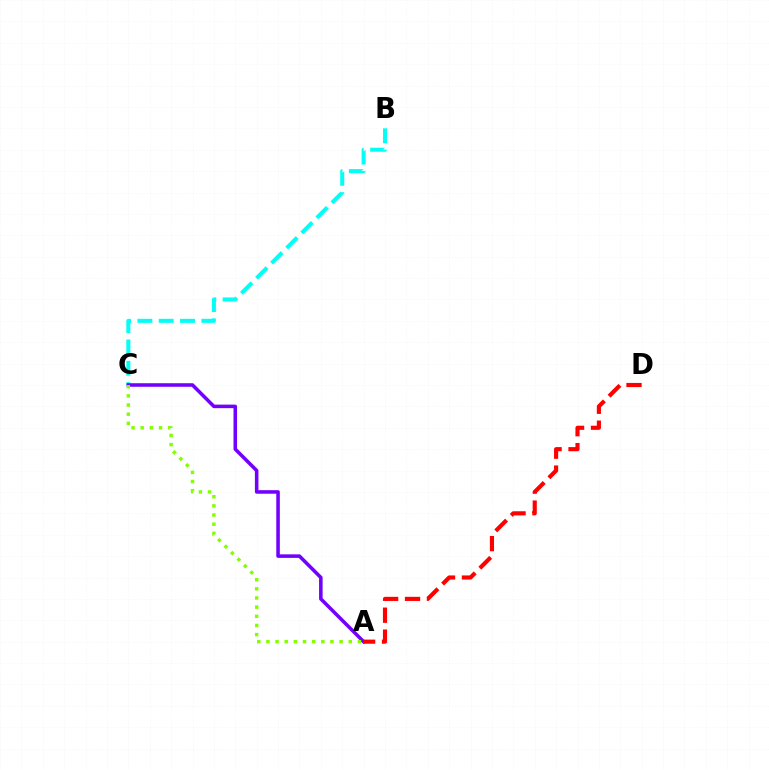{('B', 'C'): [{'color': '#00fff6', 'line_style': 'dashed', 'thickness': 2.9}], ('A', 'C'): [{'color': '#7200ff', 'line_style': 'solid', 'thickness': 2.55}, {'color': '#84ff00', 'line_style': 'dotted', 'thickness': 2.49}], ('A', 'D'): [{'color': '#ff0000', 'line_style': 'dashed', 'thickness': 2.98}]}